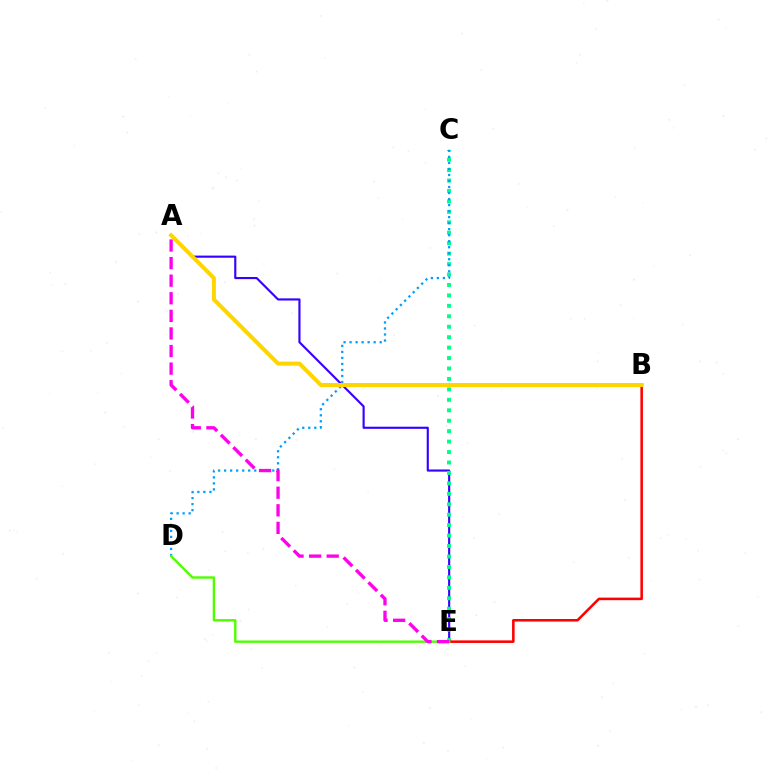{('A', 'E'): [{'color': '#3700ff', 'line_style': 'solid', 'thickness': 1.54}, {'color': '#ff00ed', 'line_style': 'dashed', 'thickness': 2.39}], ('C', 'E'): [{'color': '#00ff86', 'line_style': 'dotted', 'thickness': 2.84}], ('B', 'E'): [{'color': '#ff0000', 'line_style': 'solid', 'thickness': 1.84}], ('C', 'D'): [{'color': '#009eff', 'line_style': 'dotted', 'thickness': 1.64}], ('D', 'E'): [{'color': '#4fff00', 'line_style': 'solid', 'thickness': 1.72}], ('A', 'B'): [{'color': '#ffd500', 'line_style': 'solid', 'thickness': 2.88}]}